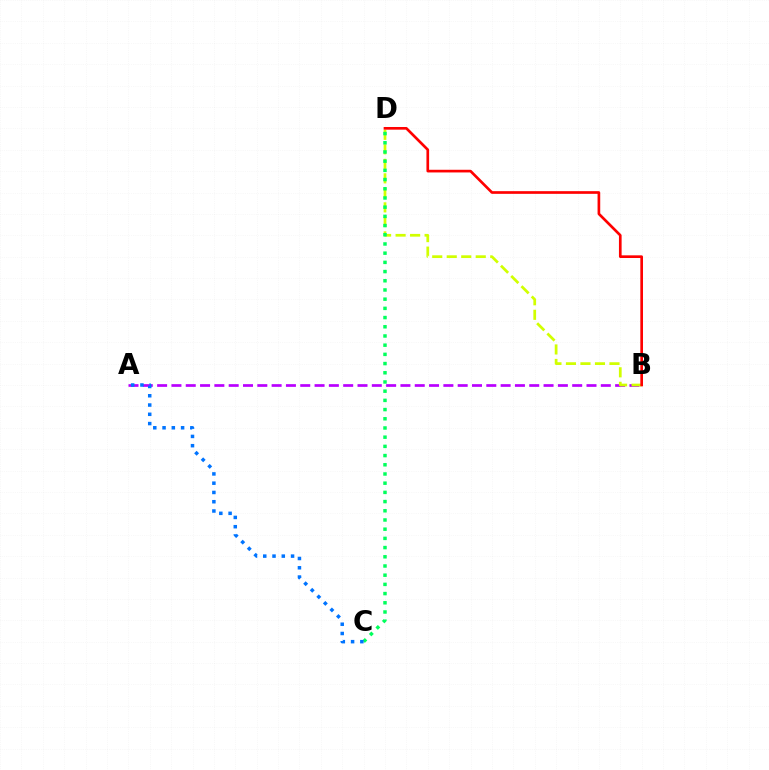{('A', 'B'): [{'color': '#b900ff', 'line_style': 'dashed', 'thickness': 1.94}], ('B', 'D'): [{'color': '#d1ff00', 'line_style': 'dashed', 'thickness': 1.97}, {'color': '#ff0000', 'line_style': 'solid', 'thickness': 1.92}], ('C', 'D'): [{'color': '#00ff5c', 'line_style': 'dotted', 'thickness': 2.5}], ('A', 'C'): [{'color': '#0074ff', 'line_style': 'dotted', 'thickness': 2.52}]}